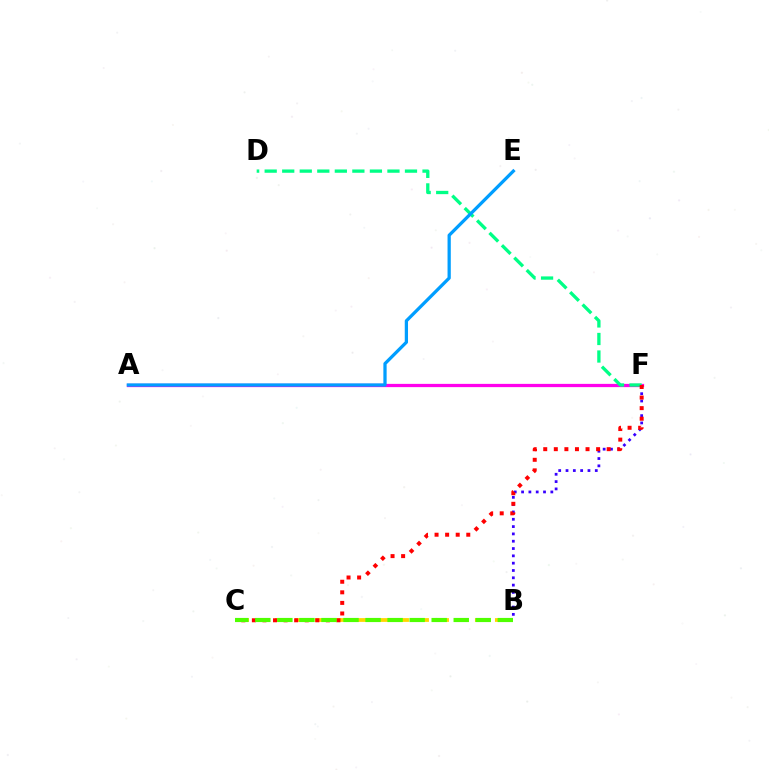{('A', 'F'): [{'color': '#ff00ed', 'line_style': 'solid', 'thickness': 2.34}], ('B', 'F'): [{'color': '#3700ff', 'line_style': 'dotted', 'thickness': 1.99}], ('B', 'C'): [{'color': '#ffd500', 'line_style': 'dashed', 'thickness': 2.72}, {'color': '#4fff00', 'line_style': 'dashed', 'thickness': 2.99}], ('D', 'F'): [{'color': '#00ff86', 'line_style': 'dashed', 'thickness': 2.38}], ('A', 'E'): [{'color': '#009eff', 'line_style': 'solid', 'thickness': 2.34}], ('C', 'F'): [{'color': '#ff0000', 'line_style': 'dotted', 'thickness': 2.87}]}